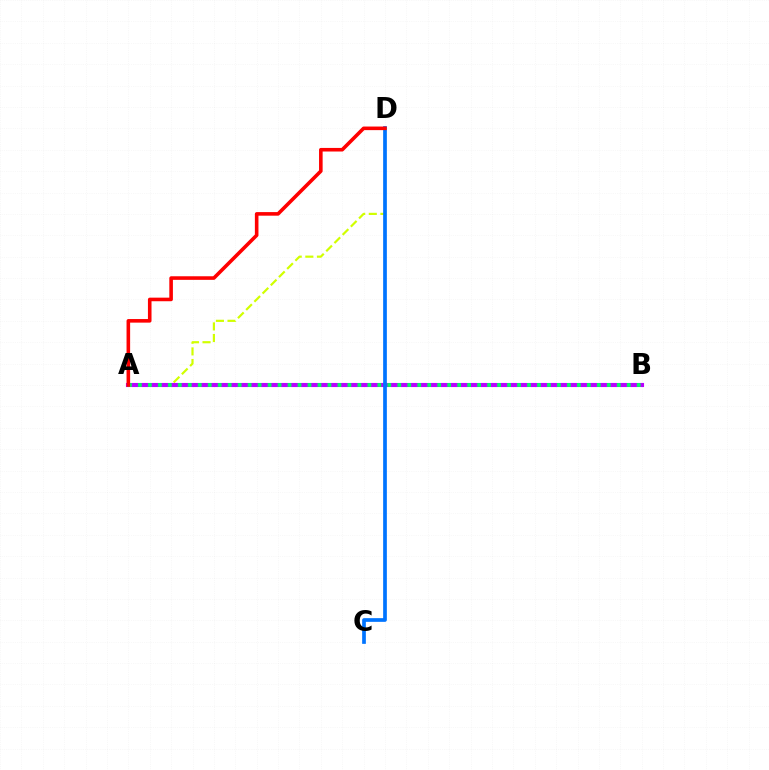{('A', 'D'): [{'color': '#d1ff00', 'line_style': 'dashed', 'thickness': 1.58}, {'color': '#ff0000', 'line_style': 'solid', 'thickness': 2.58}], ('A', 'B'): [{'color': '#b900ff', 'line_style': 'solid', 'thickness': 2.95}, {'color': '#00ff5c', 'line_style': 'dotted', 'thickness': 2.71}], ('C', 'D'): [{'color': '#0074ff', 'line_style': 'solid', 'thickness': 2.67}]}